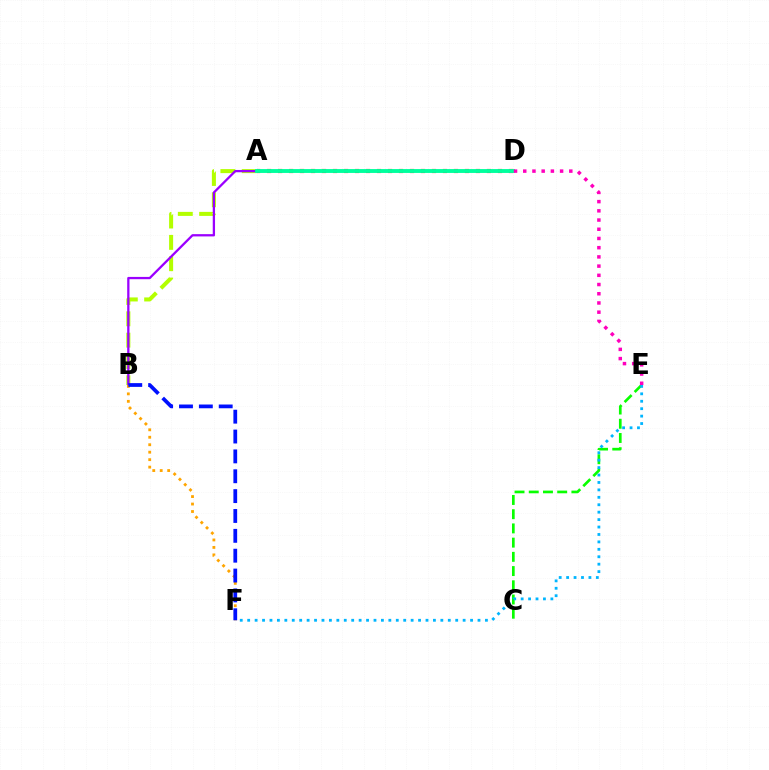{('A', 'B'): [{'color': '#b3ff00', 'line_style': 'dashed', 'thickness': 2.9}, {'color': '#9b00ff', 'line_style': 'solid', 'thickness': 1.64}], ('A', 'D'): [{'color': '#ff0000', 'line_style': 'dotted', 'thickness': 2.99}, {'color': '#00ff9d', 'line_style': 'solid', 'thickness': 2.8}], ('C', 'E'): [{'color': '#08ff00', 'line_style': 'dashed', 'thickness': 1.93}], ('E', 'F'): [{'color': '#00b5ff', 'line_style': 'dotted', 'thickness': 2.02}], ('B', 'F'): [{'color': '#ffa500', 'line_style': 'dotted', 'thickness': 2.03}, {'color': '#0010ff', 'line_style': 'dashed', 'thickness': 2.7}], ('D', 'E'): [{'color': '#ff00bd', 'line_style': 'dotted', 'thickness': 2.5}]}